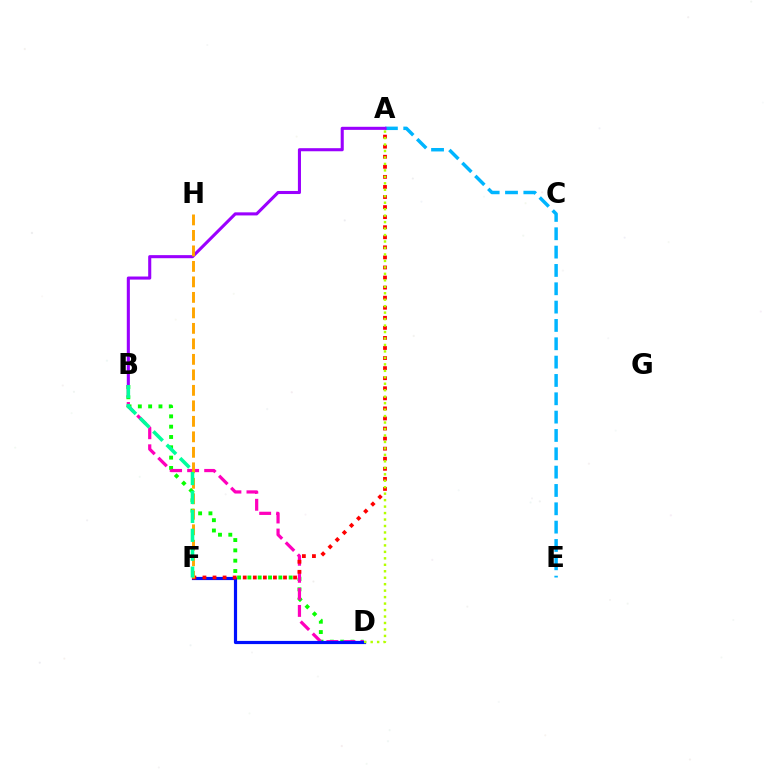{('B', 'D'): [{'color': '#08ff00', 'line_style': 'dotted', 'thickness': 2.8}, {'color': '#ff00bd', 'line_style': 'dashed', 'thickness': 2.32}], ('A', 'E'): [{'color': '#00b5ff', 'line_style': 'dashed', 'thickness': 2.49}], ('D', 'F'): [{'color': '#0010ff', 'line_style': 'solid', 'thickness': 2.29}], ('A', 'F'): [{'color': '#ff0000', 'line_style': 'dotted', 'thickness': 2.73}], ('A', 'B'): [{'color': '#9b00ff', 'line_style': 'solid', 'thickness': 2.22}], ('F', 'H'): [{'color': '#ffa500', 'line_style': 'dashed', 'thickness': 2.1}], ('B', 'F'): [{'color': '#00ff9d', 'line_style': 'dashed', 'thickness': 2.57}], ('A', 'D'): [{'color': '#b3ff00', 'line_style': 'dotted', 'thickness': 1.76}]}